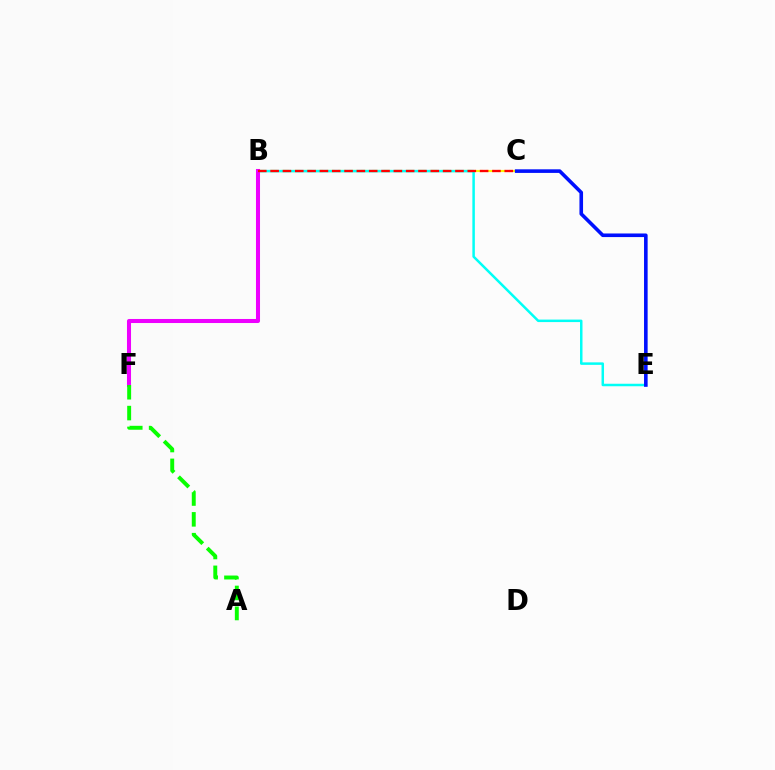{('B', 'C'): [{'color': '#fcf500', 'line_style': 'dashed', 'thickness': 1.55}, {'color': '#ff0000', 'line_style': 'dashed', 'thickness': 1.67}], ('B', 'E'): [{'color': '#00fff6', 'line_style': 'solid', 'thickness': 1.79}], ('B', 'F'): [{'color': '#ee00ff', 'line_style': 'solid', 'thickness': 2.92}], ('A', 'F'): [{'color': '#08ff00', 'line_style': 'dashed', 'thickness': 2.83}], ('C', 'E'): [{'color': '#0010ff', 'line_style': 'solid', 'thickness': 2.59}]}